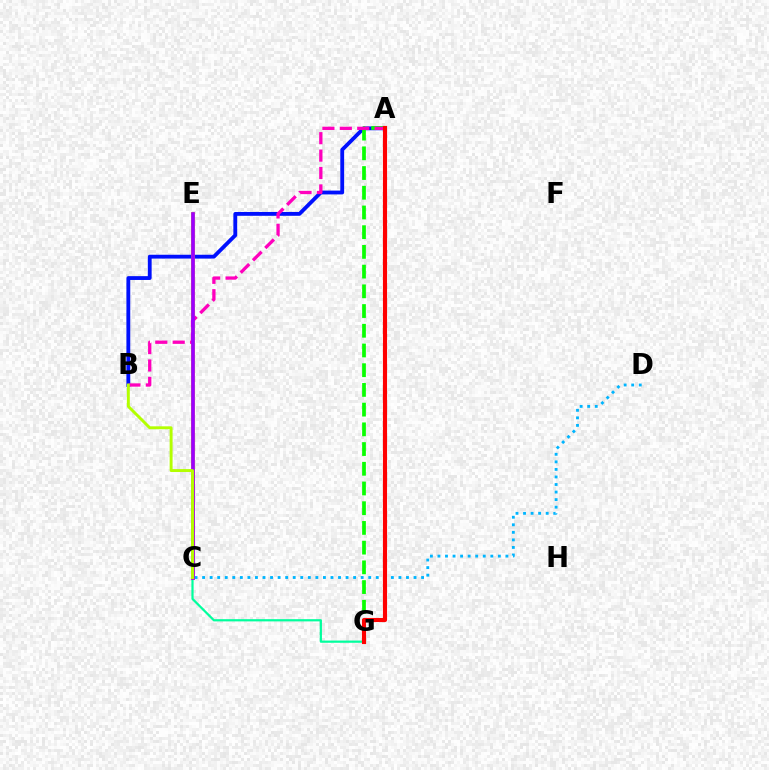{('C', 'G'): [{'color': '#00ff9d', 'line_style': 'solid', 'thickness': 1.59}], ('A', 'B'): [{'color': '#0010ff', 'line_style': 'solid', 'thickness': 2.76}, {'color': '#ff00bd', 'line_style': 'dashed', 'thickness': 2.37}], ('A', 'G'): [{'color': '#08ff00', 'line_style': 'dashed', 'thickness': 2.68}, {'color': '#ff0000', 'line_style': 'solid', 'thickness': 2.97}], ('C', 'D'): [{'color': '#00b5ff', 'line_style': 'dotted', 'thickness': 2.05}], ('C', 'E'): [{'color': '#ffa500', 'line_style': 'solid', 'thickness': 2.62}, {'color': '#9b00ff', 'line_style': 'solid', 'thickness': 2.62}], ('B', 'C'): [{'color': '#b3ff00', 'line_style': 'solid', 'thickness': 2.11}]}